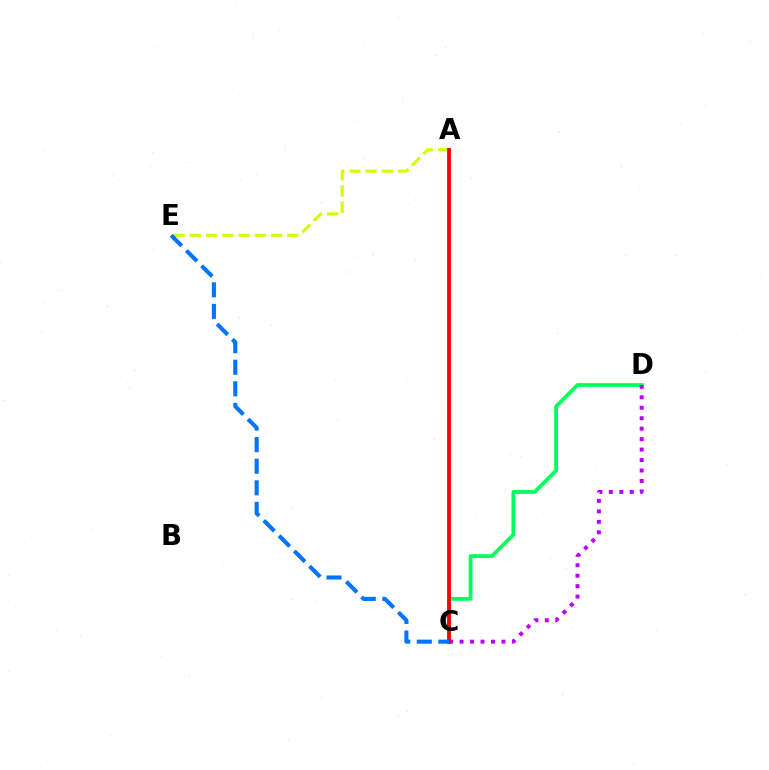{('C', 'D'): [{'color': '#00ff5c', 'line_style': 'solid', 'thickness': 2.7}, {'color': '#b900ff', 'line_style': 'dotted', 'thickness': 2.84}], ('A', 'E'): [{'color': '#d1ff00', 'line_style': 'dashed', 'thickness': 2.21}], ('A', 'C'): [{'color': '#ff0000', 'line_style': 'solid', 'thickness': 2.73}], ('C', 'E'): [{'color': '#0074ff', 'line_style': 'dashed', 'thickness': 2.93}]}